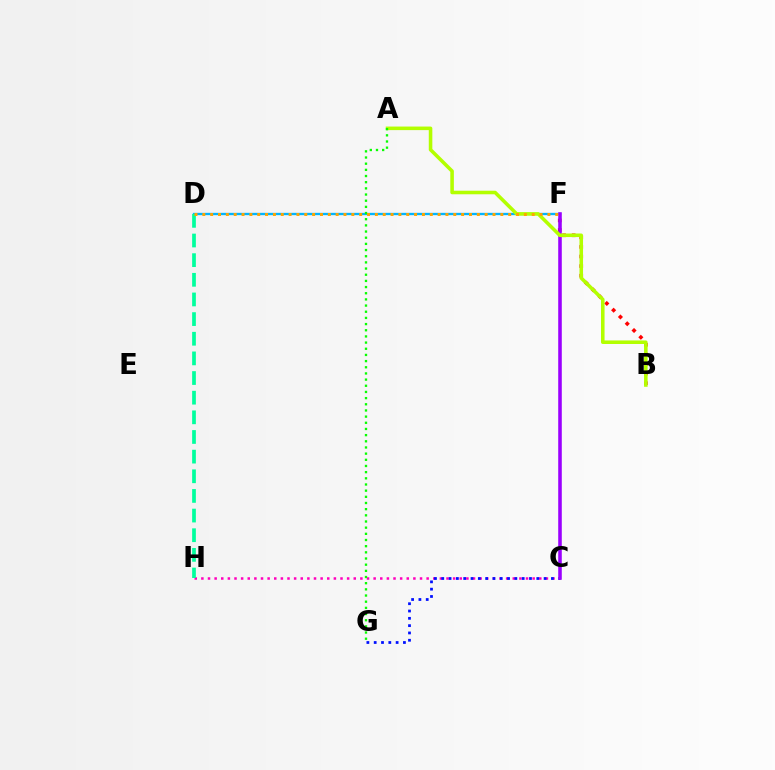{('C', 'H'): [{'color': '#ff00bd', 'line_style': 'dotted', 'thickness': 1.8}], ('D', 'F'): [{'color': '#00b5ff', 'line_style': 'solid', 'thickness': 1.68}, {'color': '#ffa500', 'line_style': 'dotted', 'thickness': 2.13}], ('B', 'F'): [{'color': '#ff0000', 'line_style': 'dotted', 'thickness': 2.61}], ('C', 'G'): [{'color': '#0010ff', 'line_style': 'dotted', 'thickness': 1.99}], ('C', 'F'): [{'color': '#9b00ff', 'line_style': 'solid', 'thickness': 2.56}], ('D', 'H'): [{'color': '#00ff9d', 'line_style': 'dashed', 'thickness': 2.67}], ('A', 'B'): [{'color': '#b3ff00', 'line_style': 'solid', 'thickness': 2.56}], ('A', 'G'): [{'color': '#08ff00', 'line_style': 'dotted', 'thickness': 1.68}]}